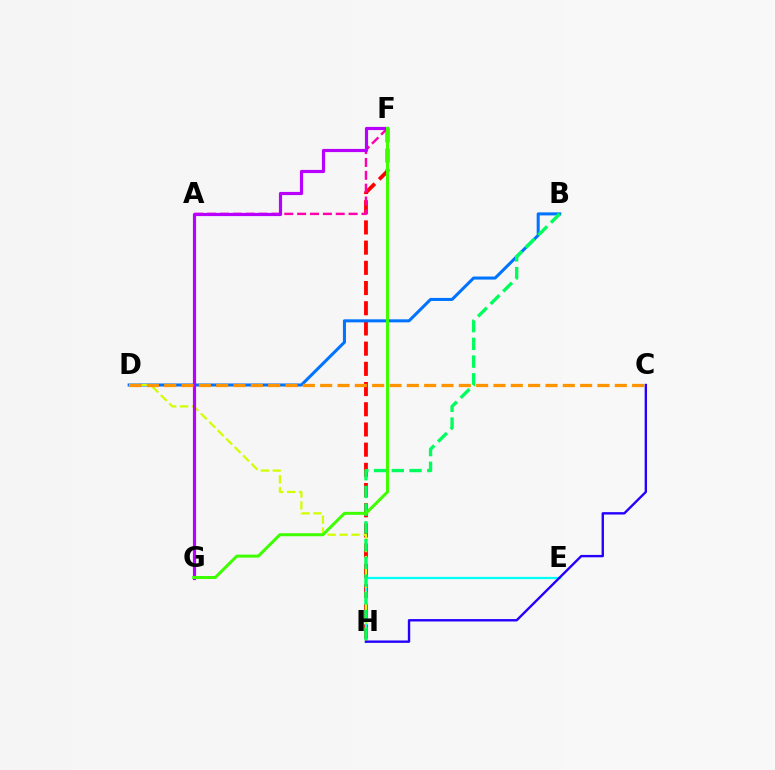{('F', 'H'): [{'color': '#ff0000', 'line_style': 'dashed', 'thickness': 2.74}], ('E', 'H'): [{'color': '#00fff6', 'line_style': 'solid', 'thickness': 1.63}], ('B', 'D'): [{'color': '#0074ff', 'line_style': 'solid', 'thickness': 2.19}], ('D', 'H'): [{'color': '#d1ff00', 'line_style': 'dashed', 'thickness': 1.62}], ('A', 'F'): [{'color': '#ff00ac', 'line_style': 'dashed', 'thickness': 1.75}], ('B', 'H'): [{'color': '#00ff5c', 'line_style': 'dashed', 'thickness': 2.41}], ('F', 'G'): [{'color': '#b900ff', 'line_style': 'solid', 'thickness': 2.28}, {'color': '#3dff00', 'line_style': 'solid', 'thickness': 2.15}], ('C', 'H'): [{'color': '#2500ff', 'line_style': 'solid', 'thickness': 1.71}], ('C', 'D'): [{'color': '#ff9400', 'line_style': 'dashed', 'thickness': 2.35}]}